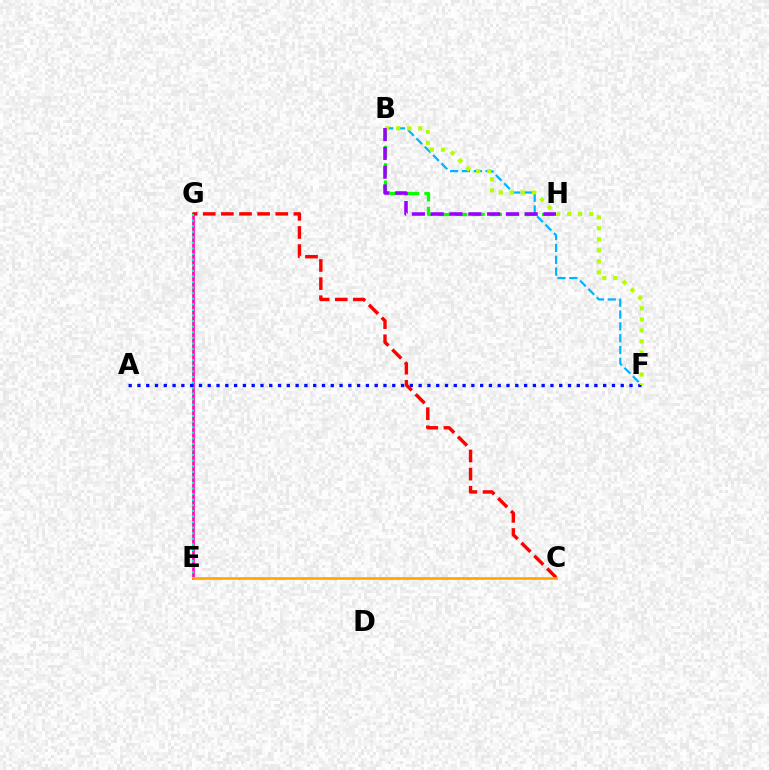{('B', 'F'): [{'color': '#00b5ff', 'line_style': 'dashed', 'thickness': 1.61}, {'color': '#b3ff00', 'line_style': 'dotted', 'thickness': 3.0}], ('E', 'G'): [{'color': '#ff00bd', 'line_style': 'solid', 'thickness': 1.91}, {'color': '#00ff9d', 'line_style': 'dotted', 'thickness': 1.52}], ('A', 'F'): [{'color': '#0010ff', 'line_style': 'dotted', 'thickness': 2.39}], ('C', 'G'): [{'color': '#ff0000', 'line_style': 'dashed', 'thickness': 2.46}], ('B', 'H'): [{'color': '#08ff00', 'line_style': 'dashed', 'thickness': 2.35}, {'color': '#9b00ff', 'line_style': 'dashed', 'thickness': 2.55}], ('C', 'E'): [{'color': '#ffa500', 'line_style': 'solid', 'thickness': 1.88}]}